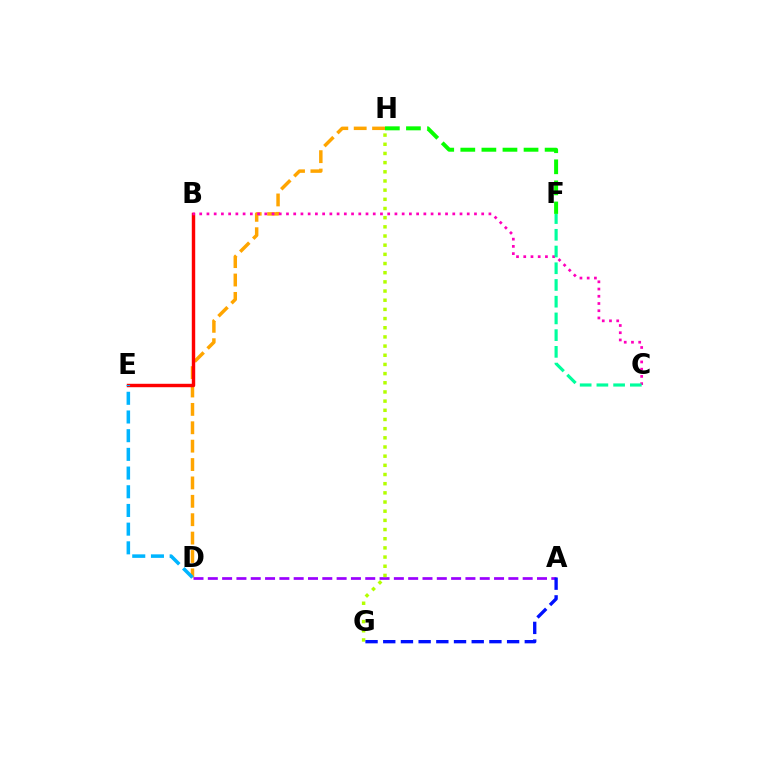{('D', 'H'): [{'color': '#ffa500', 'line_style': 'dashed', 'thickness': 2.5}], ('B', 'E'): [{'color': '#ff0000', 'line_style': 'solid', 'thickness': 2.46}], ('A', 'D'): [{'color': '#9b00ff', 'line_style': 'dashed', 'thickness': 1.94}], ('G', 'H'): [{'color': '#b3ff00', 'line_style': 'dotted', 'thickness': 2.49}], ('B', 'C'): [{'color': '#ff00bd', 'line_style': 'dotted', 'thickness': 1.96}], ('A', 'G'): [{'color': '#0010ff', 'line_style': 'dashed', 'thickness': 2.4}], ('D', 'E'): [{'color': '#00b5ff', 'line_style': 'dashed', 'thickness': 2.54}], ('C', 'F'): [{'color': '#00ff9d', 'line_style': 'dashed', 'thickness': 2.27}], ('F', 'H'): [{'color': '#08ff00', 'line_style': 'dashed', 'thickness': 2.86}]}